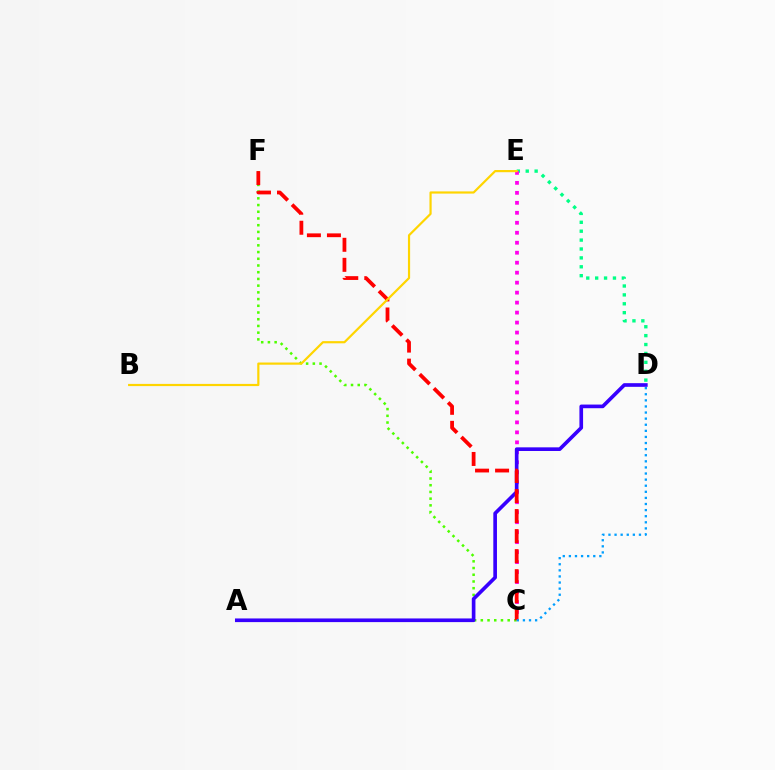{('C', 'F'): [{'color': '#4fff00', 'line_style': 'dotted', 'thickness': 1.82}, {'color': '#ff0000', 'line_style': 'dashed', 'thickness': 2.72}], ('D', 'E'): [{'color': '#00ff86', 'line_style': 'dotted', 'thickness': 2.42}], ('C', 'E'): [{'color': '#ff00ed', 'line_style': 'dotted', 'thickness': 2.71}], ('A', 'D'): [{'color': '#3700ff', 'line_style': 'solid', 'thickness': 2.63}], ('B', 'E'): [{'color': '#ffd500', 'line_style': 'solid', 'thickness': 1.58}], ('C', 'D'): [{'color': '#009eff', 'line_style': 'dotted', 'thickness': 1.66}]}